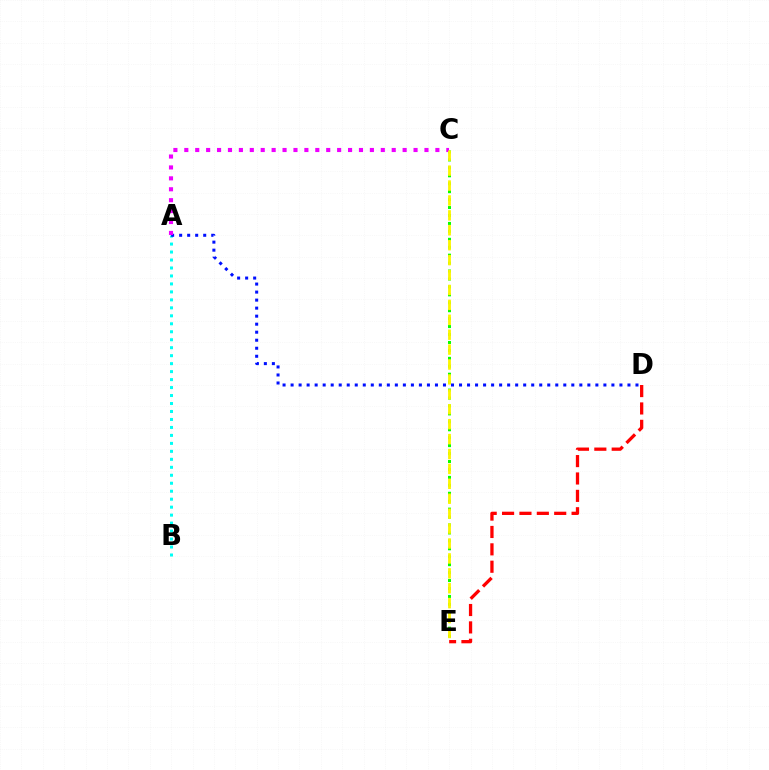{('C', 'E'): [{'color': '#08ff00', 'line_style': 'dotted', 'thickness': 2.16}, {'color': '#fcf500', 'line_style': 'dashed', 'thickness': 2.03}], ('A', 'B'): [{'color': '#00fff6', 'line_style': 'dotted', 'thickness': 2.17}], ('A', 'D'): [{'color': '#0010ff', 'line_style': 'dotted', 'thickness': 2.18}], ('D', 'E'): [{'color': '#ff0000', 'line_style': 'dashed', 'thickness': 2.36}], ('A', 'C'): [{'color': '#ee00ff', 'line_style': 'dotted', 'thickness': 2.97}]}